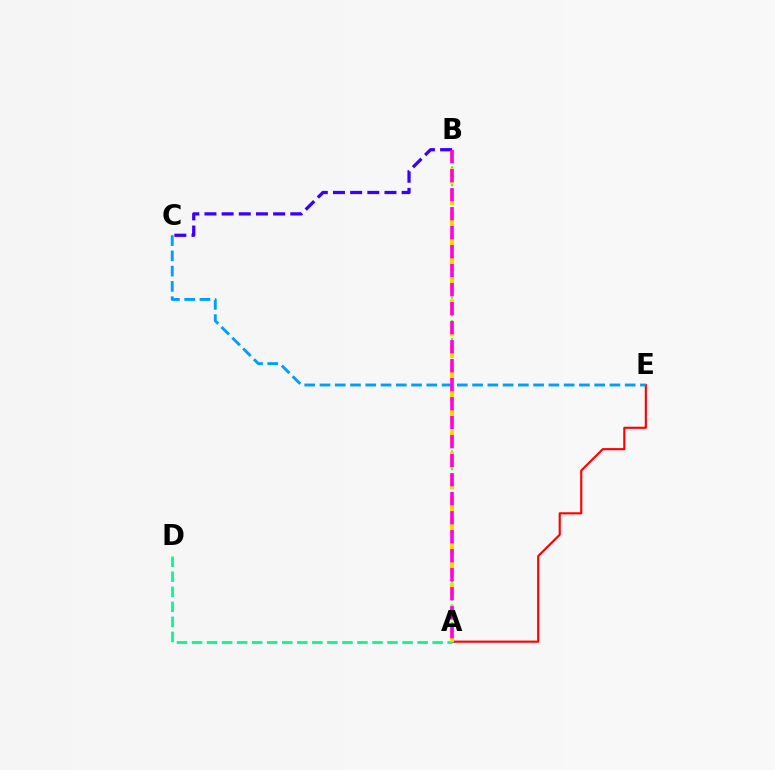{('A', 'E'): [{'color': '#ff0000', 'line_style': 'solid', 'thickness': 1.54}], ('A', 'B'): [{'color': '#4fff00', 'line_style': 'dotted', 'thickness': 1.61}, {'color': '#ffd500', 'line_style': 'dashed', 'thickness': 2.97}, {'color': '#ff00ed', 'line_style': 'dashed', 'thickness': 2.58}], ('A', 'D'): [{'color': '#00ff86', 'line_style': 'dashed', 'thickness': 2.04}], ('C', 'E'): [{'color': '#009eff', 'line_style': 'dashed', 'thickness': 2.07}], ('B', 'C'): [{'color': '#3700ff', 'line_style': 'dashed', 'thickness': 2.33}]}